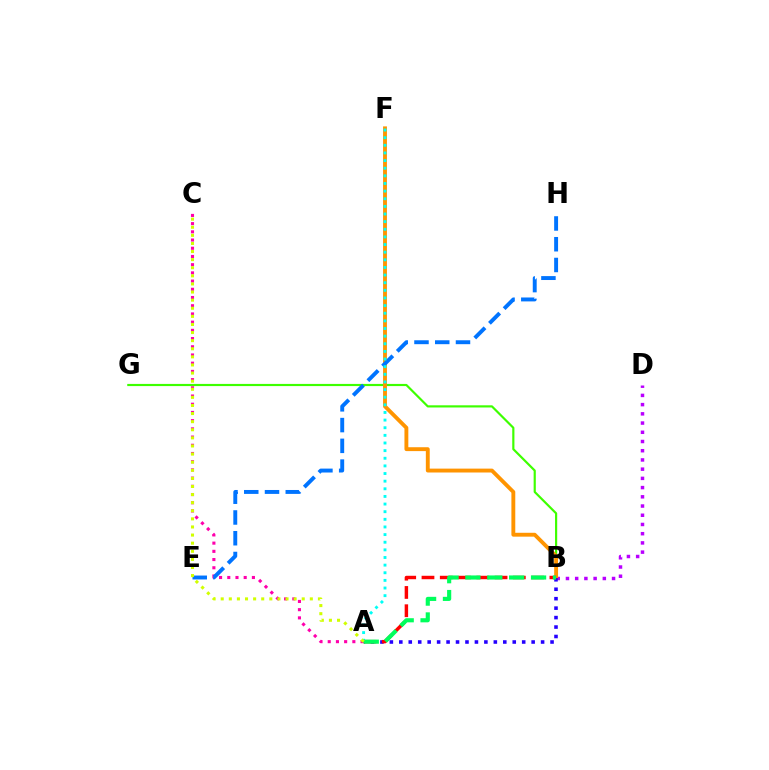{('B', 'G'): [{'color': '#3dff00', 'line_style': 'solid', 'thickness': 1.57}], ('B', 'D'): [{'color': '#b900ff', 'line_style': 'dotted', 'thickness': 2.5}], ('A', 'C'): [{'color': '#ff00ac', 'line_style': 'dotted', 'thickness': 2.23}, {'color': '#d1ff00', 'line_style': 'dotted', 'thickness': 2.2}], ('B', 'F'): [{'color': '#ff9400', 'line_style': 'solid', 'thickness': 2.79}], ('E', 'H'): [{'color': '#0074ff', 'line_style': 'dashed', 'thickness': 2.82}], ('A', 'B'): [{'color': '#2500ff', 'line_style': 'dotted', 'thickness': 2.57}, {'color': '#ff0000', 'line_style': 'dashed', 'thickness': 2.48}, {'color': '#00ff5c', 'line_style': 'dashed', 'thickness': 2.97}], ('A', 'F'): [{'color': '#00fff6', 'line_style': 'dotted', 'thickness': 2.07}]}